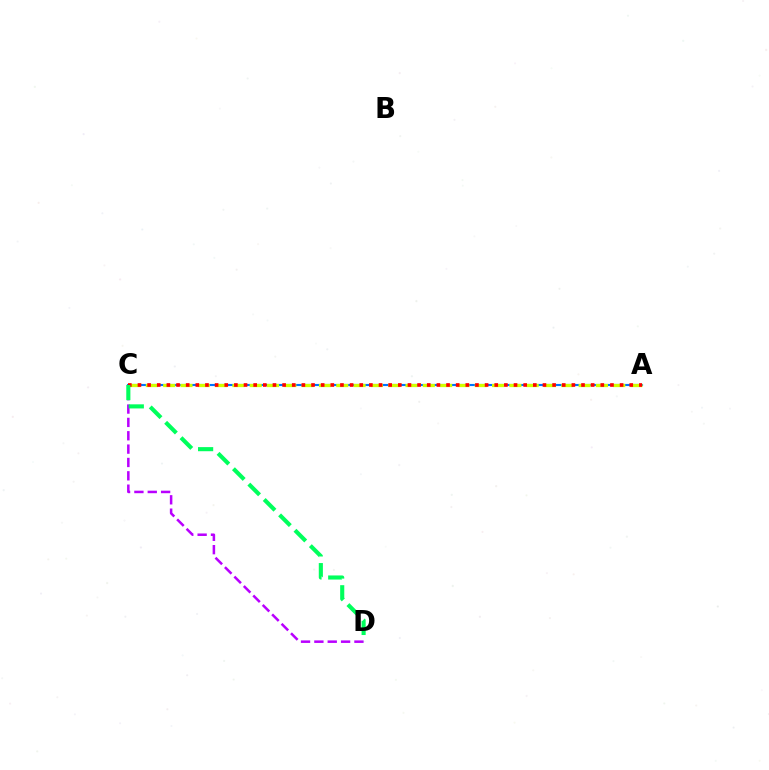{('C', 'D'): [{'color': '#b900ff', 'line_style': 'dashed', 'thickness': 1.81}, {'color': '#00ff5c', 'line_style': 'dashed', 'thickness': 2.96}], ('A', 'C'): [{'color': '#0074ff', 'line_style': 'solid', 'thickness': 1.53}, {'color': '#d1ff00', 'line_style': 'dashed', 'thickness': 2.35}, {'color': '#ff0000', 'line_style': 'dotted', 'thickness': 2.62}]}